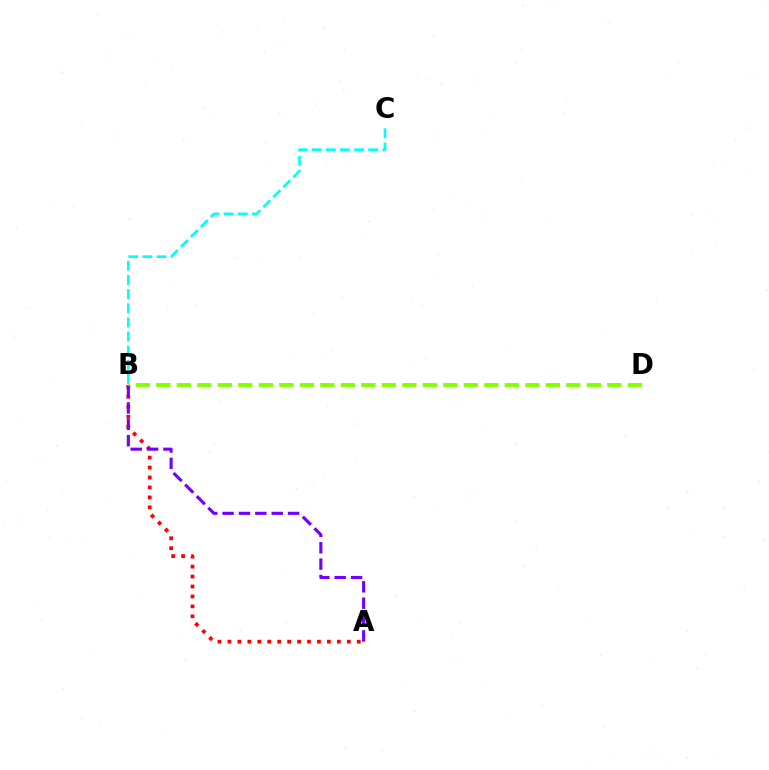{('A', 'B'): [{'color': '#ff0000', 'line_style': 'dotted', 'thickness': 2.7}, {'color': '#7200ff', 'line_style': 'dashed', 'thickness': 2.22}], ('B', 'D'): [{'color': '#84ff00', 'line_style': 'dashed', 'thickness': 2.78}], ('B', 'C'): [{'color': '#00fff6', 'line_style': 'dashed', 'thickness': 1.92}]}